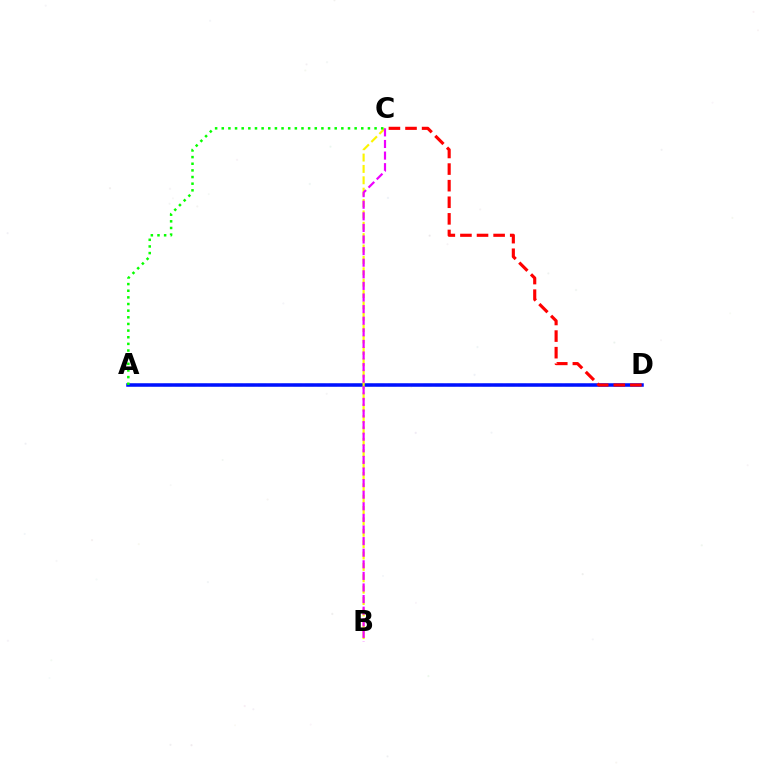{('A', 'D'): [{'color': '#00fff6', 'line_style': 'dashed', 'thickness': 1.61}, {'color': '#0010ff', 'line_style': 'solid', 'thickness': 2.53}], ('C', 'D'): [{'color': '#ff0000', 'line_style': 'dashed', 'thickness': 2.25}], ('B', 'C'): [{'color': '#fcf500', 'line_style': 'dashed', 'thickness': 1.54}, {'color': '#ee00ff', 'line_style': 'dashed', 'thickness': 1.58}], ('A', 'C'): [{'color': '#08ff00', 'line_style': 'dotted', 'thickness': 1.81}]}